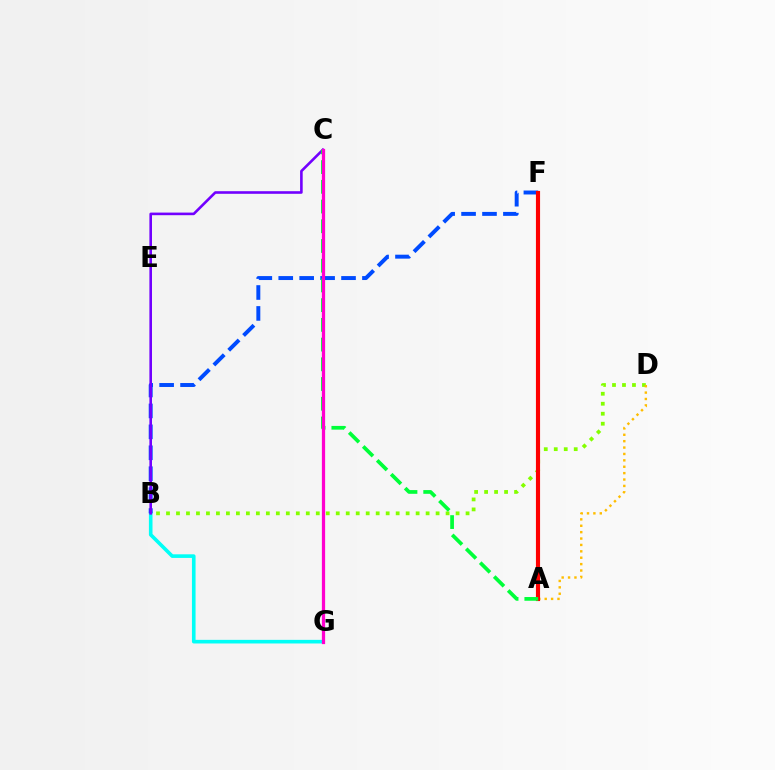{('B', 'G'): [{'color': '#00fff6', 'line_style': 'solid', 'thickness': 2.6}], ('B', 'D'): [{'color': '#84ff00', 'line_style': 'dotted', 'thickness': 2.71}], ('B', 'F'): [{'color': '#004bff', 'line_style': 'dashed', 'thickness': 2.84}], ('B', 'C'): [{'color': '#7200ff', 'line_style': 'solid', 'thickness': 1.88}], ('A', 'D'): [{'color': '#ffbd00', 'line_style': 'dotted', 'thickness': 1.74}], ('A', 'F'): [{'color': '#ff0000', 'line_style': 'solid', 'thickness': 2.97}], ('A', 'C'): [{'color': '#00ff39', 'line_style': 'dashed', 'thickness': 2.68}], ('C', 'G'): [{'color': '#ff00cf', 'line_style': 'solid', 'thickness': 2.33}]}